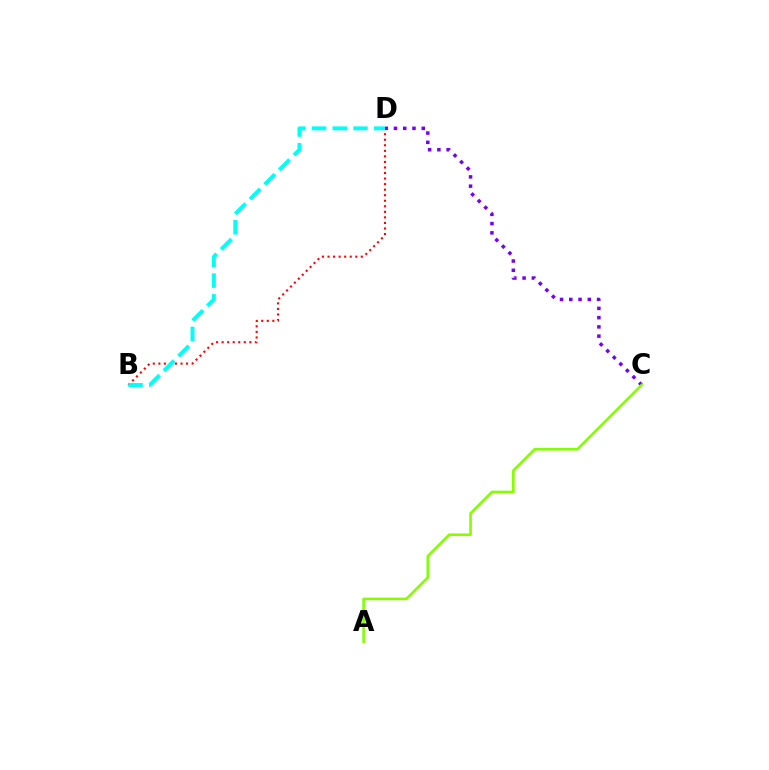{('B', 'D'): [{'color': '#ff0000', 'line_style': 'dotted', 'thickness': 1.51}, {'color': '#00fff6', 'line_style': 'dashed', 'thickness': 2.82}], ('C', 'D'): [{'color': '#7200ff', 'line_style': 'dotted', 'thickness': 2.52}], ('A', 'C'): [{'color': '#84ff00', 'line_style': 'solid', 'thickness': 1.89}]}